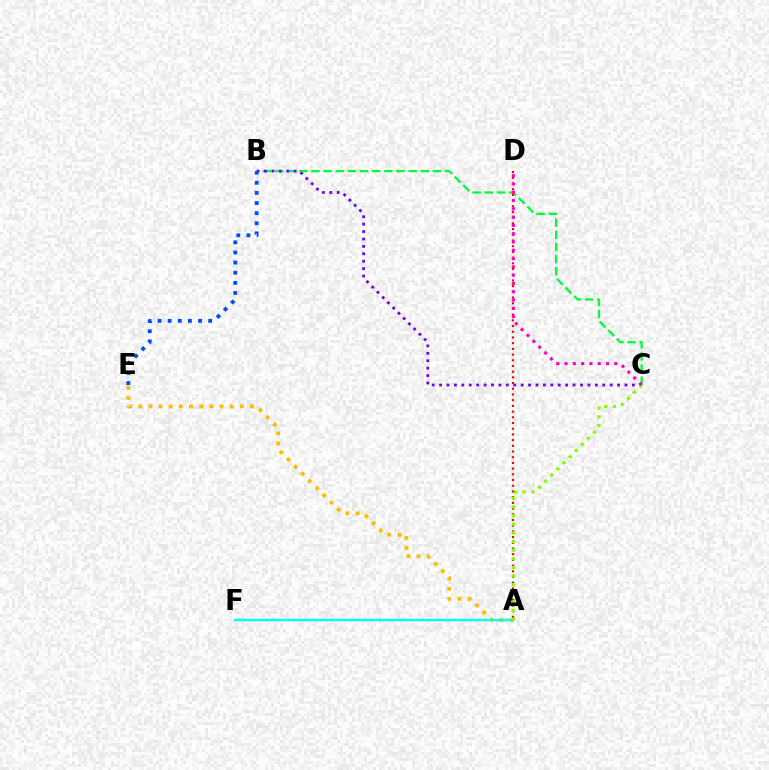{('B', 'C'): [{'color': '#00ff39', 'line_style': 'dashed', 'thickness': 1.65}, {'color': '#7200ff', 'line_style': 'dotted', 'thickness': 2.02}], ('A', 'E'): [{'color': '#ffbd00', 'line_style': 'dotted', 'thickness': 2.76}], ('A', 'D'): [{'color': '#ff0000', 'line_style': 'dotted', 'thickness': 1.55}], ('A', 'F'): [{'color': '#00fff6', 'line_style': 'solid', 'thickness': 1.73}], ('B', 'E'): [{'color': '#004bff', 'line_style': 'dotted', 'thickness': 2.75}], ('A', 'C'): [{'color': '#84ff00', 'line_style': 'dotted', 'thickness': 2.35}], ('C', 'D'): [{'color': '#ff00cf', 'line_style': 'dotted', 'thickness': 2.25}]}